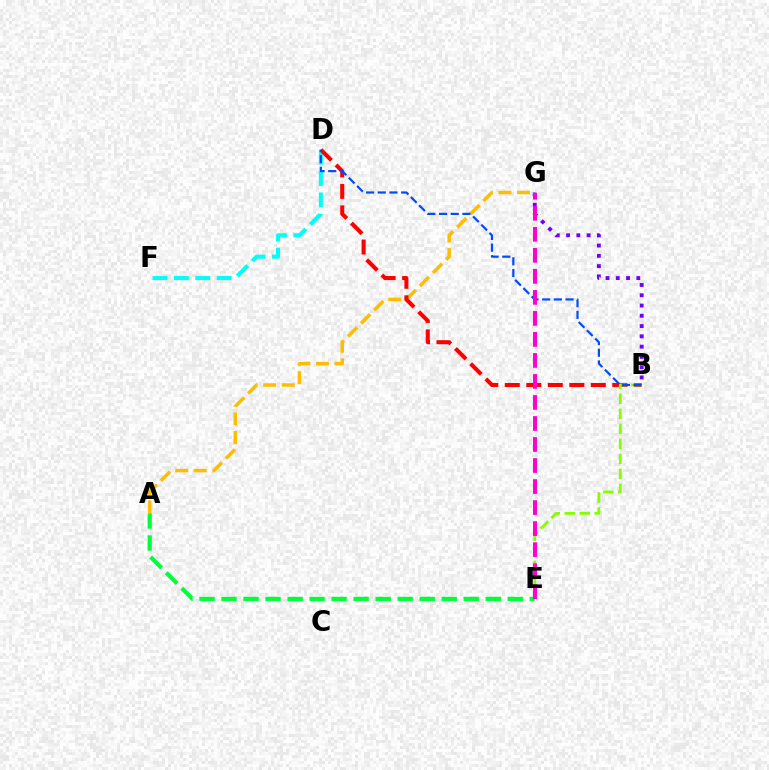{('A', 'E'): [{'color': '#00ff39', 'line_style': 'dashed', 'thickness': 2.99}], ('D', 'F'): [{'color': '#00fff6', 'line_style': 'dashed', 'thickness': 2.91}], ('B', 'G'): [{'color': '#7200ff', 'line_style': 'dotted', 'thickness': 2.79}], ('A', 'G'): [{'color': '#ffbd00', 'line_style': 'dashed', 'thickness': 2.52}], ('B', 'D'): [{'color': '#ff0000', 'line_style': 'dashed', 'thickness': 2.92}, {'color': '#004bff', 'line_style': 'dashed', 'thickness': 1.59}], ('B', 'E'): [{'color': '#84ff00', 'line_style': 'dashed', 'thickness': 2.04}], ('E', 'G'): [{'color': '#ff00cf', 'line_style': 'dashed', 'thickness': 2.86}]}